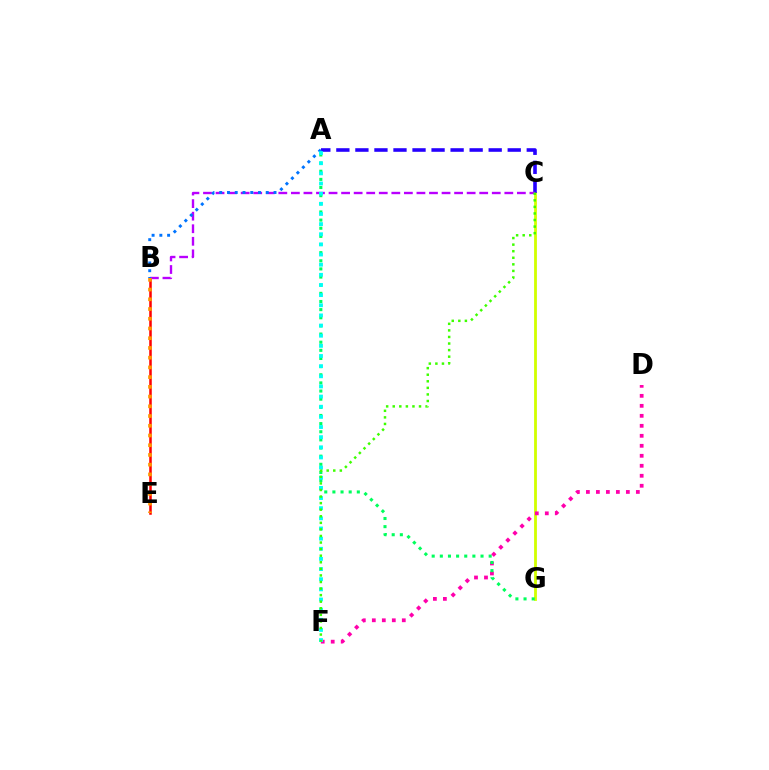{('C', 'G'): [{'color': '#d1ff00', 'line_style': 'solid', 'thickness': 2.02}], ('A', 'C'): [{'color': '#2500ff', 'line_style': 'dashed', 'thickness': 2.59}], ('B', 'E'): [{'color': '#ff0000', 'line_style': 'solid', 'thickness': 1.82}, {'color': '#ff9400', 'line_style': 'dotted', 'thickness': 2.64}], ('B', 'C'): [{'color': '#b900ff', 'line_style': 'dashed', 'thickness': 1.71}], ('A', 'B'): [{'color': '#0074ff', 'line_style': 'dotted', 'thickness': 2.11}], ('D', 'F'): [{'color': '#ff00ac', 'line_style': 'dotted', 'thickness': 2.71}], ('A', 'G'): [{'color': '#00ff5c', 'line_style': 'dotted', 'thickness': 2.21}], ('A', 'F'): [{'color': '#00fff6', 'line_style': 'dotted', 'thickness': 2.76}], ('C', 'F'): [{'color': '#3dff00', 'line_style': 'dotted', 'thickness': 1.79}]}